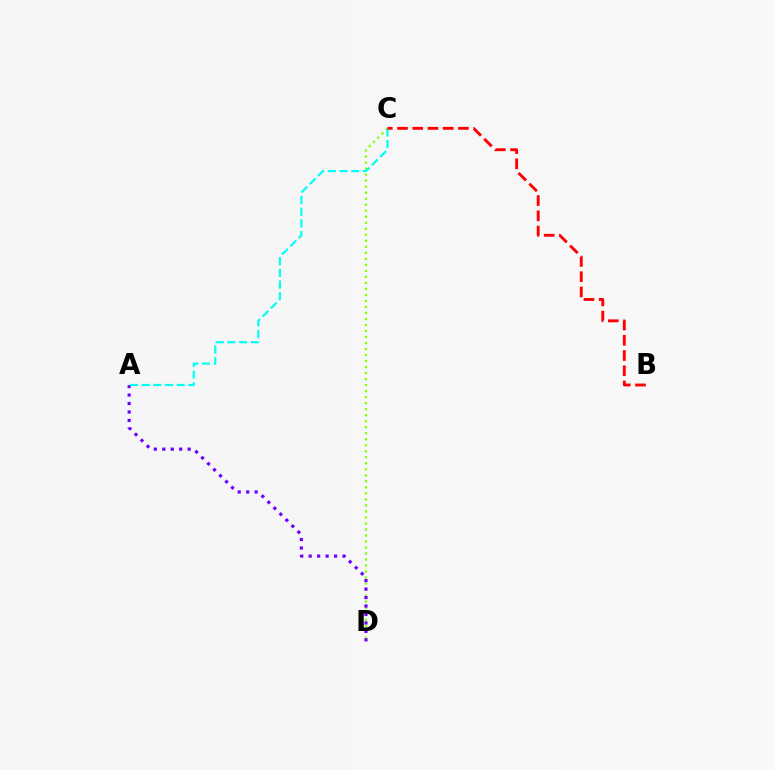{('C', 'D'): [{'color': '#84ff00', 'line_style': 'dotted', 'thickness': 1.63}], ('A', 'D'): [{'color': '#7200ff', 'line_style': 'dotted', 'thickness': 2.3}], ('A', 'C'): [{'color': '#00fff6', 'line_style': 'dashed', 'thickness': 1.59}], ('B', 'C'): [{'color': '#ff0000', 'line_style': 'dashed', 'thickness': 2.07}]}